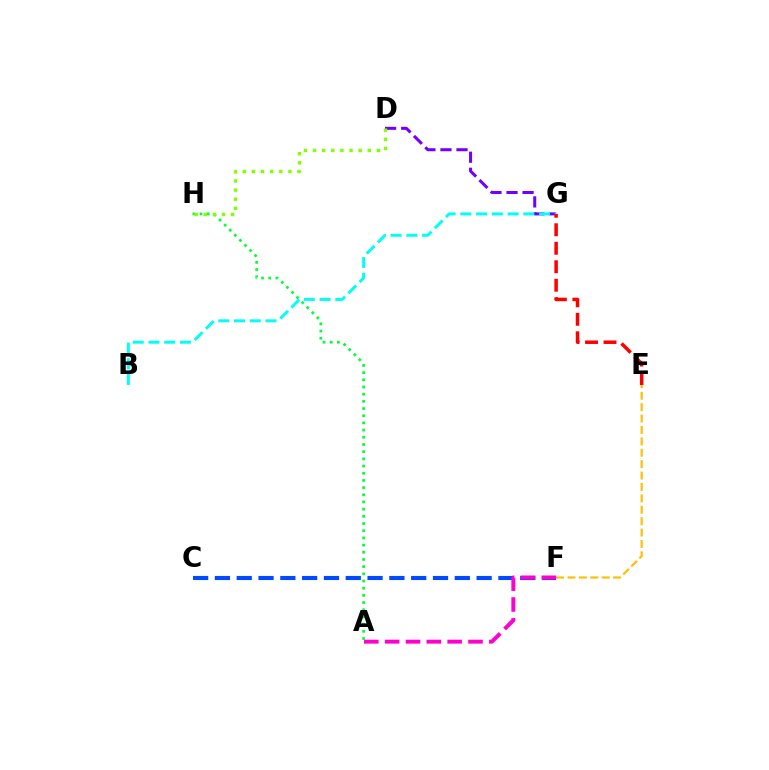{('A', 'H'): [{'color': '#00ff39', 'line_style': 'dotted', 'thickness': 1.95}], ('D', 'G'): [{'color': '#7200ff', 'line_style': 'dashed', 'thickness': 2.18}], ('C', 'F'): [{'color': '#004bff', 'line_style': 'dashed', 'thickness': 2.96}], ('B', 'G'): [{'color': '#00fff6', 'line_style': 'dashed', 'thickness': 2.14}], ('E', 'G'): [{'color': '#ff0000', 'line_style': 'dashed', 'thickness': 2.51}], ('E', 'F'): [{'color': '#ffbd00', 'line_style': 'dashed', 'thickness': 1.55}], ('A', 'F'): [{'color': '#ff00cf', 'line_style': 'dashed', 'thickness': 2.83}], ('D', 'H'): [{'color': '#84ff00', 'line_style': 'dotted', 'thickness': 2.48}]}